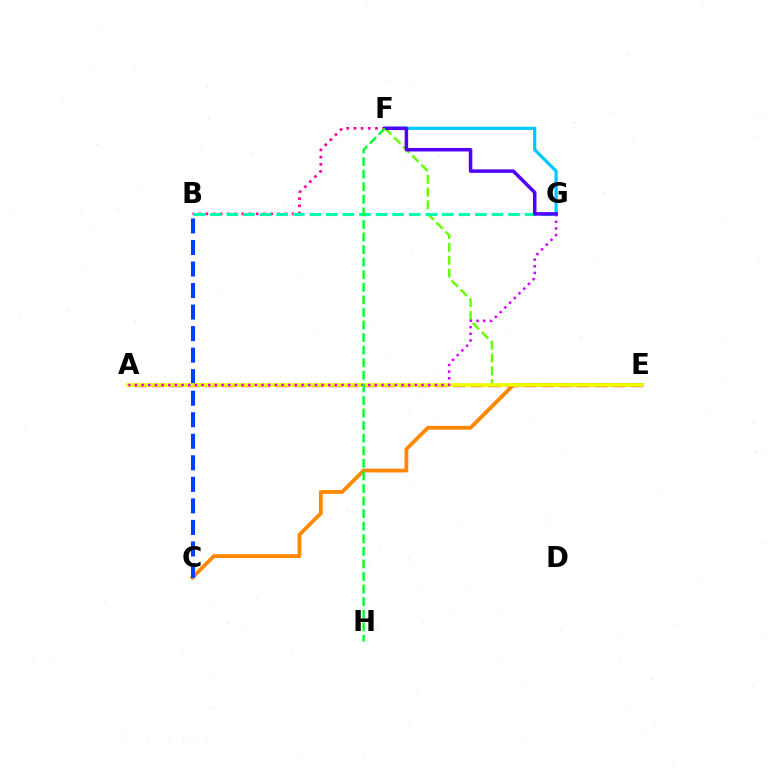{('C', 'E'): [{'color': '#ff8800', 'line_style': 'solid', 'thickness': 2.74}], ('E', 'F'): [{'color': '#66ff00', 'line_style': 'dashed', 'thickness': 1.74}], ('B', 'C'): [{'color': '#003fff', 'line_style': 'dashed', 'thickness': 2.93}], ('F', 'G'): [{'color': '#00c7ff', 'line_style': 'solid', 'thickness': 2.3}, {'color': '#4f00ff', 'line_style': 'solid', 'thickness': 2.53}], ('A', 'E'): [{'color': '#ff0000', 'line_style': 'dashed', 'thickness': 2.41}, {'color': '#eeff00', 'line_style': 'solid', 'thickness': 2.62}], ('B', 'F'): [{'color': '#ff00a0', 'line_style': 'dotted', 'thickness': 1.95}], ('A', 'G'): [{'color': '#d600ff', 'line_style': 'dotted', 'thickness': 1.81}], ('B', 'G'): [{'color': '#00ffaf', 'line_style': 'dashed', 'thickness': 2.25}], ('F', 'H'): [{'color': '#00ff27', 'line_style': 'dashed', 'thickness': 1.71}]}